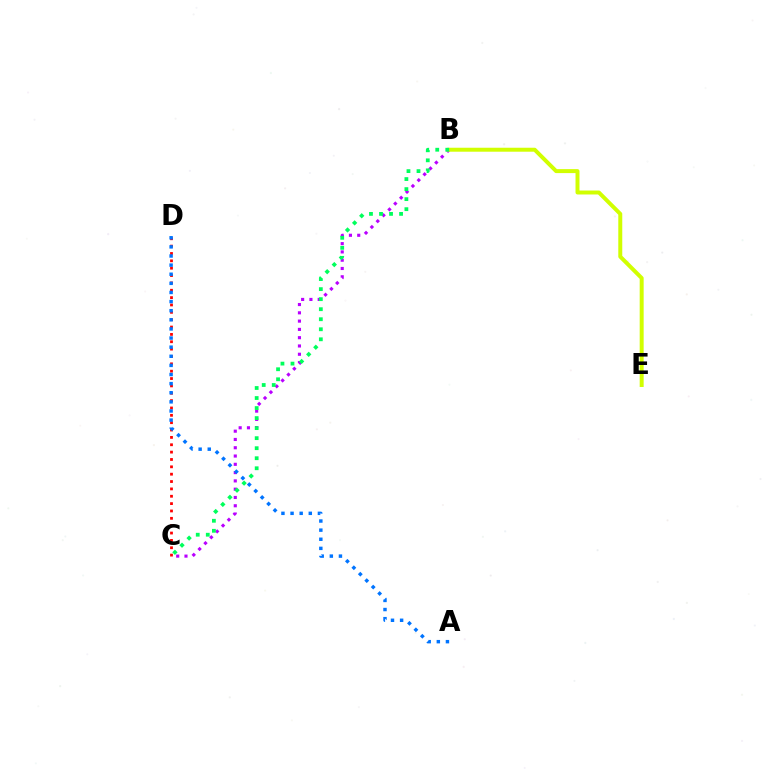{('B', 'C'): [{'color': '#b900ff', 'line_style': 'dotted', 'thickness': 2.25}, {'color': '#00ff5c', 'line_style': 'dotted', 'thickness': 2.73}], ('C', 'D'): [{'color': '#ff0000', 'line_style': 'dotted', 'thickness': 2.0}], ('B', 'E'): [{'color': '#d1ff00', 'line_style': 'solid', 'thickness': 2.86}], ('A', 'D'): [{'color': '#0074ff', 'line_style': 'dotted', 'thickness': 2.48}]}